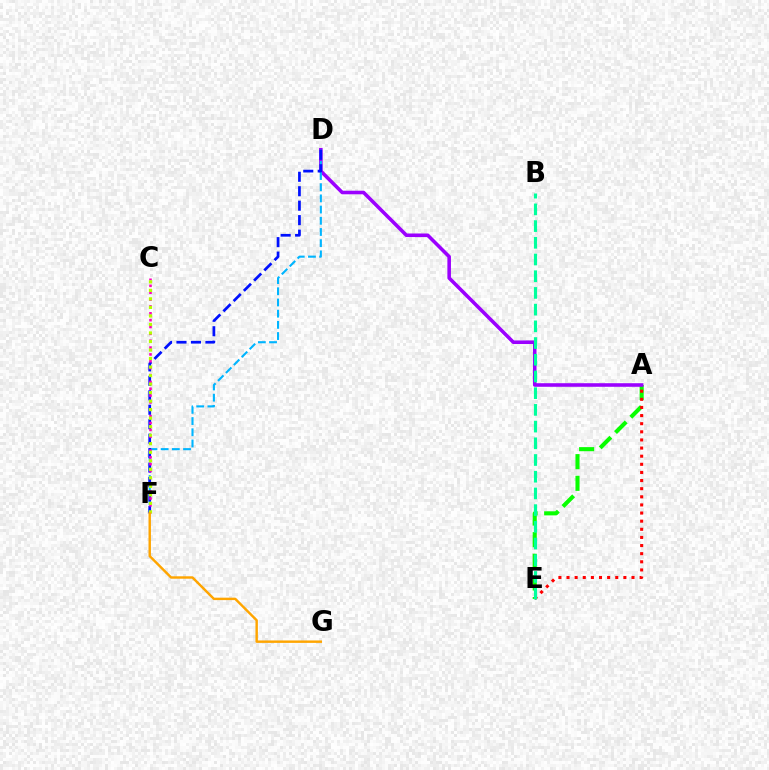{('A', 'E'): [{'color': '#08ff00', 'line_style': 'dashed', 'thickness': 2.94}, {'color': '#ff0000', 'line_style': 'dotted', 'thickness': 2.21}], ('A', 'D'): [{'color': '#9b00ff', 'line_style': 'solid', 'thickness': 2.57}], ('D', 'F'): [{'color': '#00b5ff', 'line_style': 'dashed', 'thickness': 1.52}, {'color': '#0010ff', 'line_style': 'dashed', 'thickness': 1.96}], ('B', 'E'): [{'color': '#00ff9d', 'line_style': 'dashed', 'thickness': 2.27}], ('C', 'F'): [{'color': '#ff00bd', 'line_style': 'dotted', 'thickness': 1.86}, {'color': '#b3ff00', 'line_style': 'dotted', 'thickness': 2.31}], ('F', 'G'): [{'color': '#ffa500', 'line_style': 'solid', 'thickness': 1.75}]}